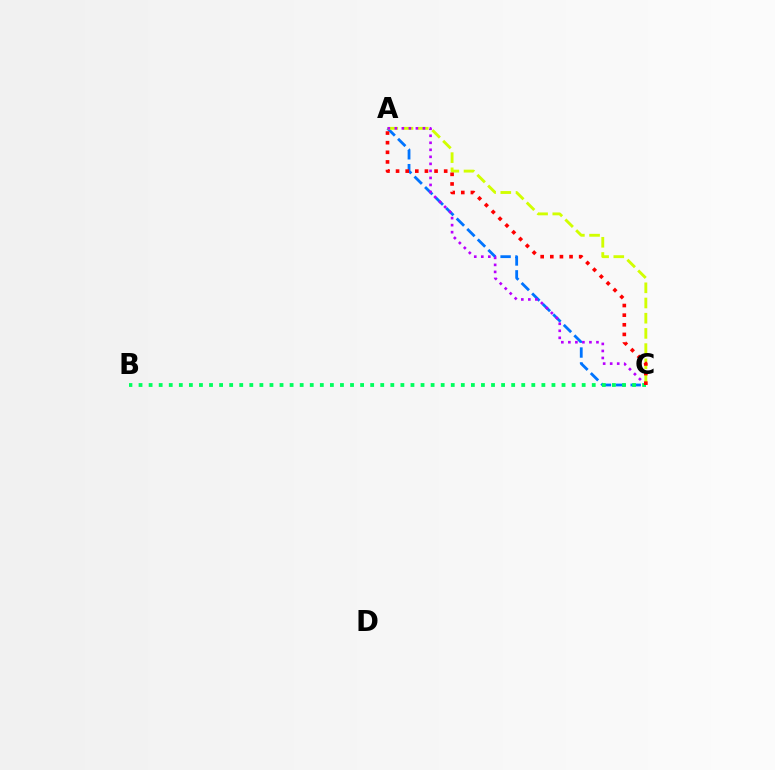{('A', 'C'): [{'color': '#0074ff', 'line_style': 'dashed', 'thickness': 2.02}, {'color': '#d1ff00', 'line_style': 'dashed', 'thickness': 2.07}, {'color': '#b900ff', 'line_style': 'dotted', 'thickness': 1.91}, {'color': '#ff0000', 'line_style': 'dotted', 'thickness': 2.61}], ('B', 'C'): [{'color': '#00ff5c', 'line_style': 'dotted', 'thickness': 2.74}]}